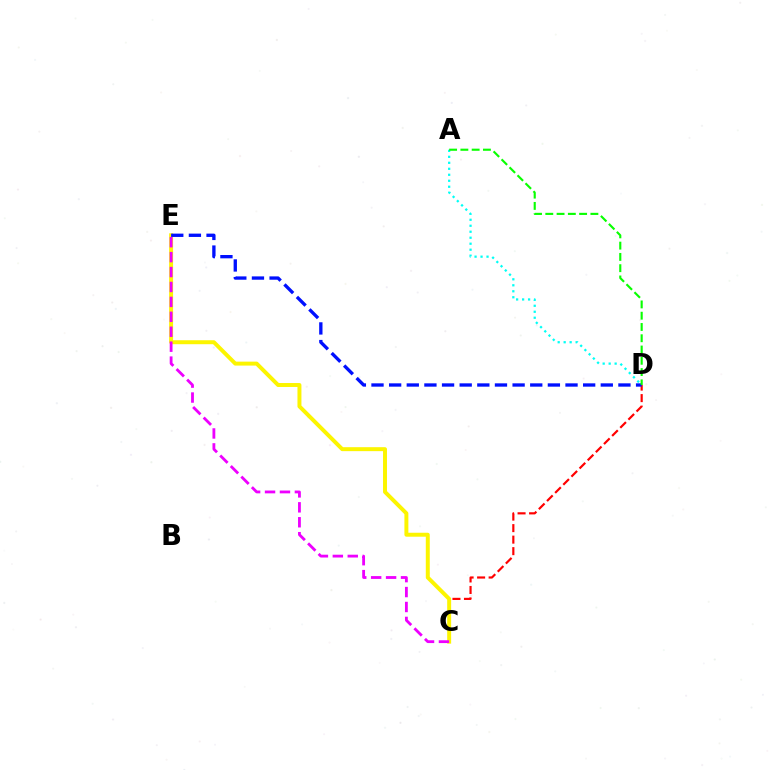{('C', 'D'): [{'color': '#ff0000', 'line_style': 'dashed', 'thickness': 1.56}], ('C', 'E'): [{'color': '#fcf500', 'line_style': 'solid', 'thickness': 2.85}, {'color': '#ee00ff', 'line_style': 'dashed', 'thickness': 2.03}], ('A', 'D'): [{'color': '#00fff6', 'line_style': 'dotted', 'thickness': 1.63}, {'color': '#08ff00', 'line_style': 'dashed', 'thickness': 1.53}], ('D', 'E'): [{'color': '#0010ff', 'line_style': 'dashed', 'thickness': 2.4}]}